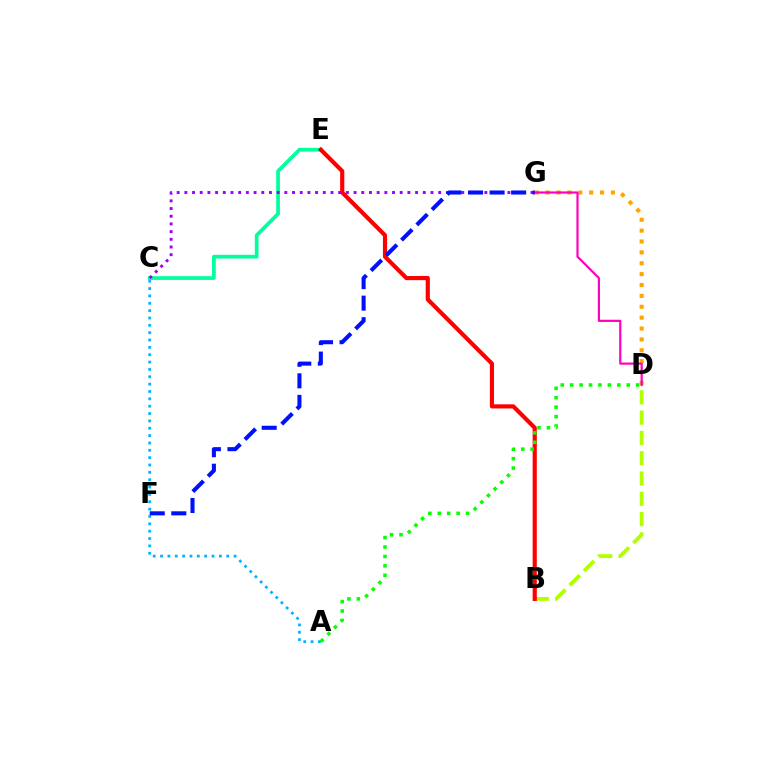{('C', 'E'): [{'color': '#00ff9d', 'line_style': 'solid', 'thickness': 2.68}], ('B', 'D'): [{'color': '#b3ff00', 'line_style': 'dashed', 'thickness': 2.76}], ('A', 'C'): [{'color': '#00b5ff', 'line_style': 'dotted', 'thickness': 2.0}], ('D', 'G'): [{'color': '#ffa500', 'line_style': 'dotted', 'thickness': 2.95}, {'color': '#ff00bd', 'line_style': 'solid', 'thickness': 1.57}], ('B', 'E'): [{'color': '#ff0000', 'line_style': 'solid', 'thickness': 3.0}], ('A', 'D'): [{'color': '#08ff00', 'line_style': 'dotted', 'thickness': 2.56}], ('C', 'G'): [{'color': '#9b00ff', 'line_style': 'dotted', 'thickness': 2.09}], ('F', 'G'): [{'color': '#0010ff', 'line_style': 'dashed', 'thickness': 2.93}]}